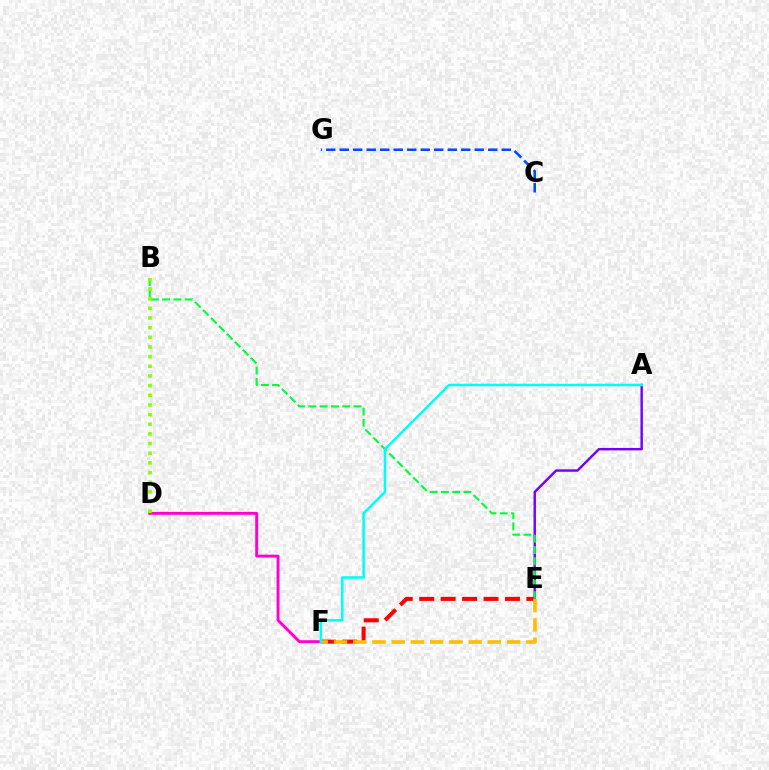{('D', 'F'): [{'color': '#ff00cf', 'line_style': 'solid', 'thickness': 2.09}], ('A', 'E'): [{'color': '#7200ff', 'line_style': 'solid', 'thickness': 1.74}], ('E', 'F'): [{'color': '#ff0000', 'line_style': 'dashed', 'thickness': 2.91}, {'color': '#ffbd00', 'line_style': 'dashed', 'thickness': 2.61}], ('C', 'G'): [{'color': '#004bff', 'line_style': 'dashed', 'thickness': 1.83}], ('B', 'E'): [{'color': '#00ff39', 'line_style': 'dashed', 'thickness': 1.53}], ('B', 'D'): [{'color': '#84ff00', 'line_style': 'dotted', 'thickness': 2.62}], ('A', 'F'): [{'color': '#00fff6', 'line_style': 'solid', 'thickness': 1.83}]}